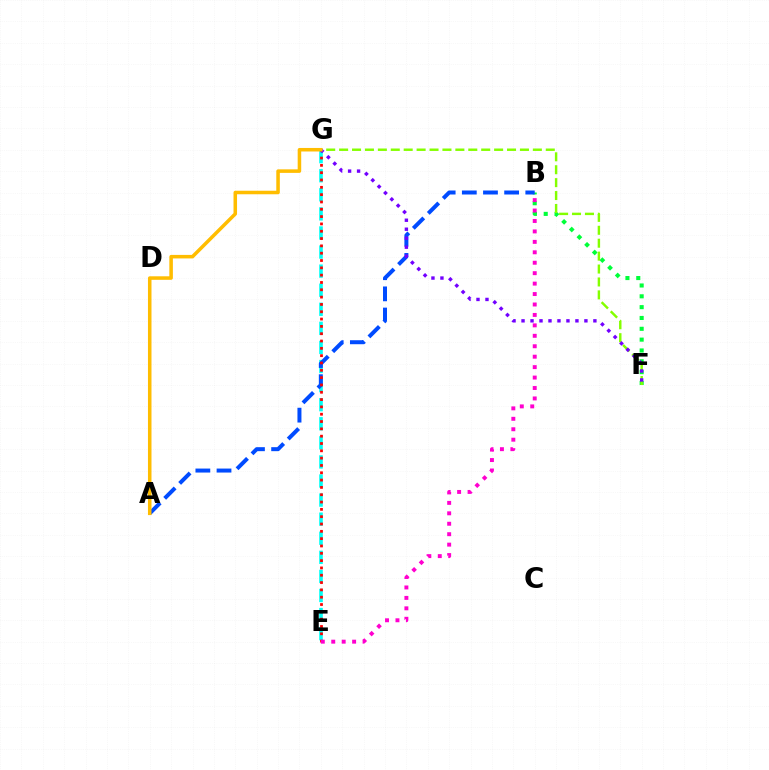{('E', 'G'): [{'color': '#00fff6', 'line_style': 'dashed', 'thickness': 2.59}, {'color': '#ff0000', 'line_style': 'dotted', 'thickness': 1.99}], ('B', 'F'): [{'color': '#00ff39', 'line_style': 'dotted', 'thickness': 2.94}], ('A', 'B'): [{'color': '#004bff', 'line_style': 'dashed', 'thickness': 2.87}], ('F', 'G'): [{'color': '#84ff00', 'line_style': 'dashed', 'thickness': 1.75}, {'color': '#7200ff', 'line_style': 'dotted', 'thickness': 2.44}], ('A', 'G'): [{'color': '#ffbd00', 'line_style': 'solid', 'thickness': 2.54}], ('B', 'E'): [{'color': '#ff00cf', 'line_style': 'dotted', 'thickness': 2.84}]}